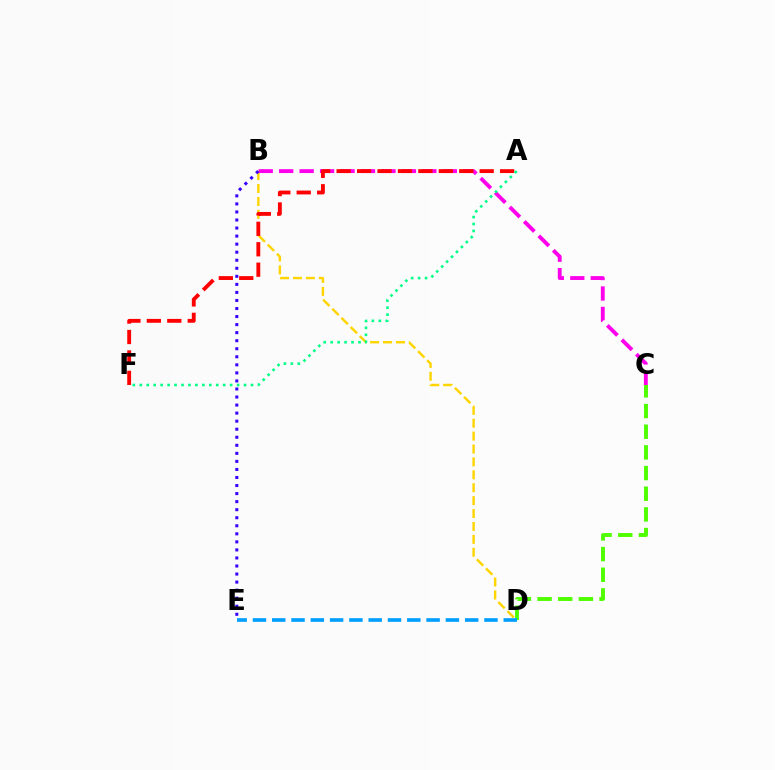{('B', 'D'): [{'color': '#ffd500', 'line_style': 'dashed', 'thickness': 1.75}], ('B', 'C'): [{'color': '#ff00ed', 'line_style': 'dashed', 'thickness': 2.78}], ('B', 'E'): [{'color': '#3700ff', 'line_style': 'dotted', 'thickness': 2.19}], ('C', 'D'): [{'color': '#4fff00', 'line_style': 'dashed', 'thickness': 2.81}], ('A', 'F'): [{'color': '#ff0000', 'line_style': 'dashed', 'thickness': 2.78}, {'color': '#00ff86', 'line_style': 'dotted', 'thickness': 1.89}], ('D', 'E'): [{'color': '#009eff', 'line_style': 'dashed', 'thickness': 2.62}]}